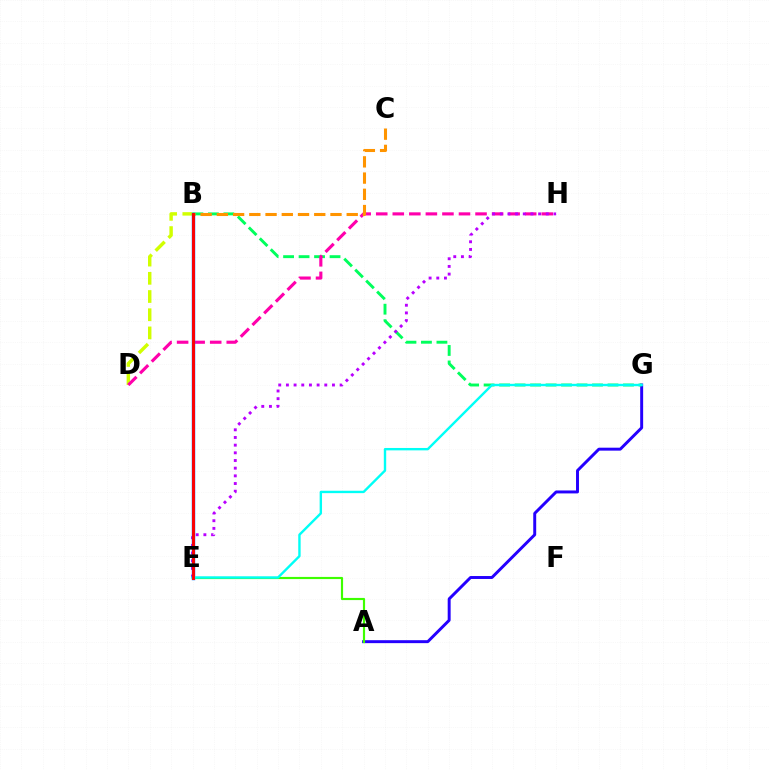{('A', 'G'): [{'color': '#2500ff', 'line_style': 'solid', 'thickness': 2.12}], ('B', 'D'): [{'color': '#d1ff00', 'line_style': 'dashed', 'thickness': 2.47}], ('B', 'G'): [{'color': '#00ff5c', 'line_style': 'dashed', 'thickness': 2.1}], ('D', 'H'): [{'color': '#ff00ac', 'line_style': 'dashed', 'thickness': 2.25}], ('A', 'E'): [{'color': '#3dff00', 'line_style': 'solid', 'thickness': 1.56}], ('E', 'H'): [{'color': '#b900ff', 'line_style': 'dotted', 'thickness': 2.08}], ('B', 'E'): [{'color': '#0074ff', 'line_style': 'solid', 'thickness': 2.47}, {'color': '#ff0000', 'line_style': 'solid', 'thickness': 2.08}], ('B', 'C'): [{'color': '#ff9400', 'line_style': 'dashed', 'thickness': 2.2}], ('E', 'G'): [{'color': '#00fff6', 'line_style': 'solid', 'thickness': 1.72}]}